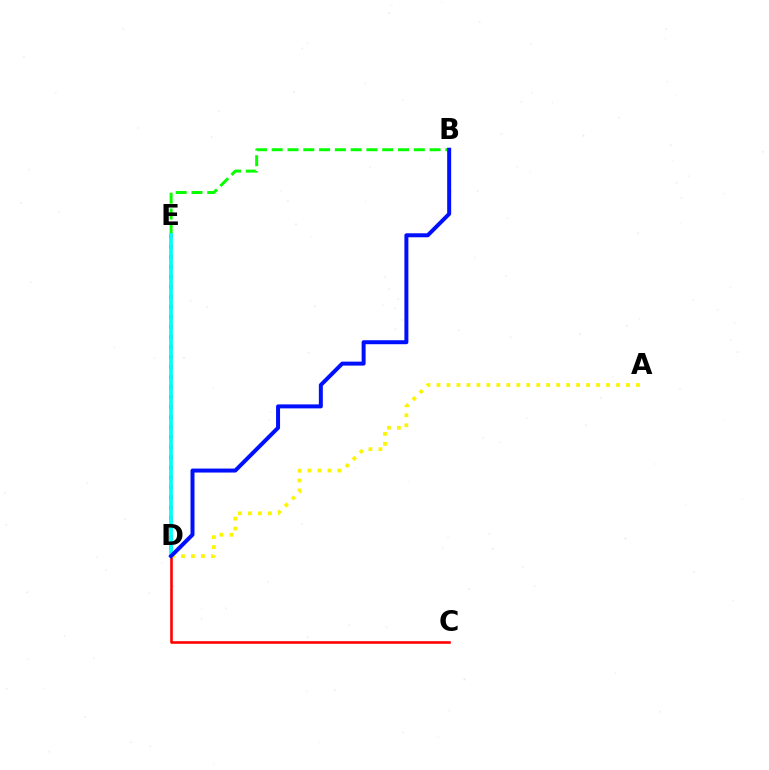{('D', 'E'): [{'color': '#ee00ff', 'line_style': 'dotted', 'thickness': 2.72}, {'color': '#00fff6', 'line_style': 'solid', 'thickness': 2.7}], ('B', 'E'): [{'color': '#08ff00', 'line_style': 'dashed', 'thickness': 2.14}], ('C', 'D'): [{'color': '#ff0000', 'line_style': 'solid', 'thickness': 1.87}], ('A', 'D'): [{'color': '#fcf500', 'line_style': 'dotted', 'thickness': 2.71}], ('B', 'D'): [{'color': '#0010ff', 'line_style': 'solid', 'thickness': 2.87}]}